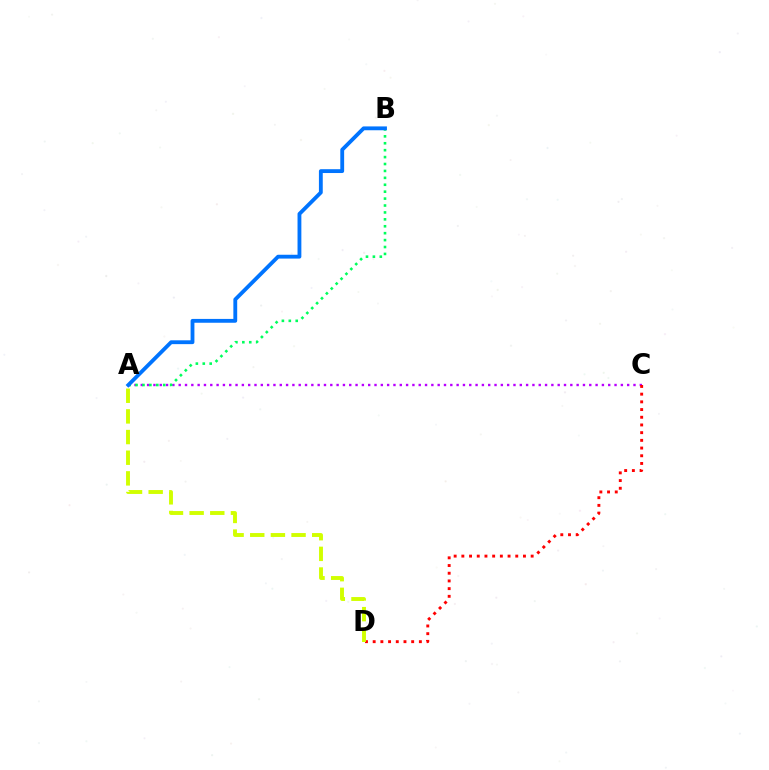{('A', 'C'): [{'color': '#b900ff', 'line_style': 'dotted', 'thickness': 1.72}], ('C', 'D'): [{'color': '#ff0000', 'line_style': 'dotted', 'thickness': 2.09}], ('A', 'B'): [{'color': '#00ff5c', 'line_style': 'dotted', 'thickness': 1.88}, {'color': '#0074ff', 'line_style': 'solid', 'thickness': 2.76}], ('A', 'D'): [{'color': '#d1ff00', 'line_style': 'dashed', 'thickness': 2.81}]}